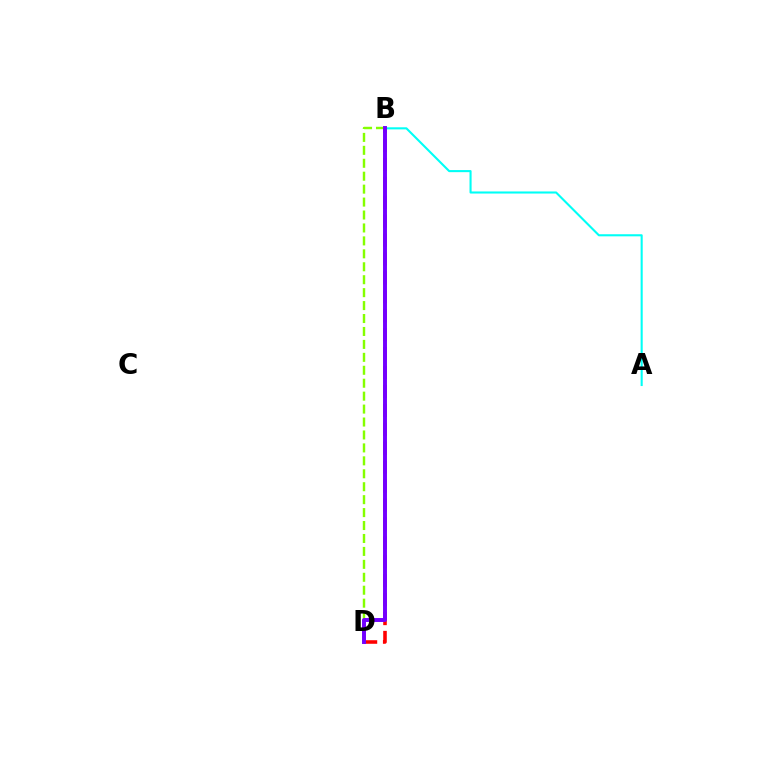{('B', 'D'): [{'color': '#84ff00', 'line_style': 'dashed', 'thickness': 1.76}, {'color': '#ff0000', 'line_style': 'dashed', 'thickness': 2.57}, {'color': '#7200ff', 'line_style': 'solid', 'thickness': 2.83}], ('A', 'B'): [{'color': '#00fff6', 'line_style': 'solid', 'thickness': 1.51}]}